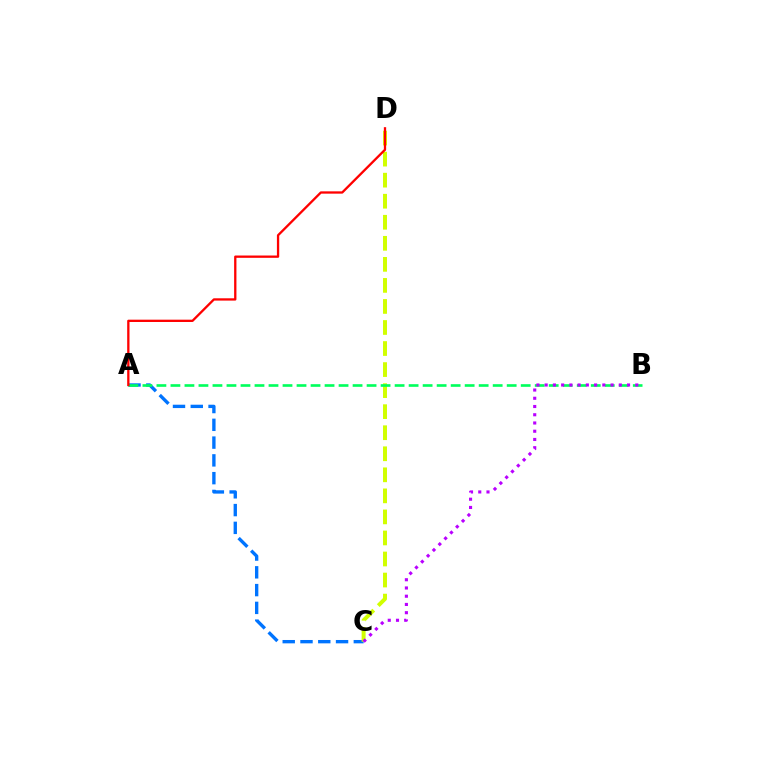{('A', 'C'): [{'color': '#0074ff', 'line_style': 'dashed', 'thickness': 2.41}], ('C', 'D'): [{'color': '#d1ff00', 'line_style': 'dashed', 'thickness': 2.86}], ('A', 'B'): [{'color': '#00ff5c', 'line_style': 'dashed', 'thickness': 1.9}], ('B', 'C'): [{'color': '#b900ff', 'line_style': 'dotted', 'thickness': 2.24}], ('A', 'D'): [{'color': '#ff0000', 'line_style': 'solid', 'thickness': 1.66}]}